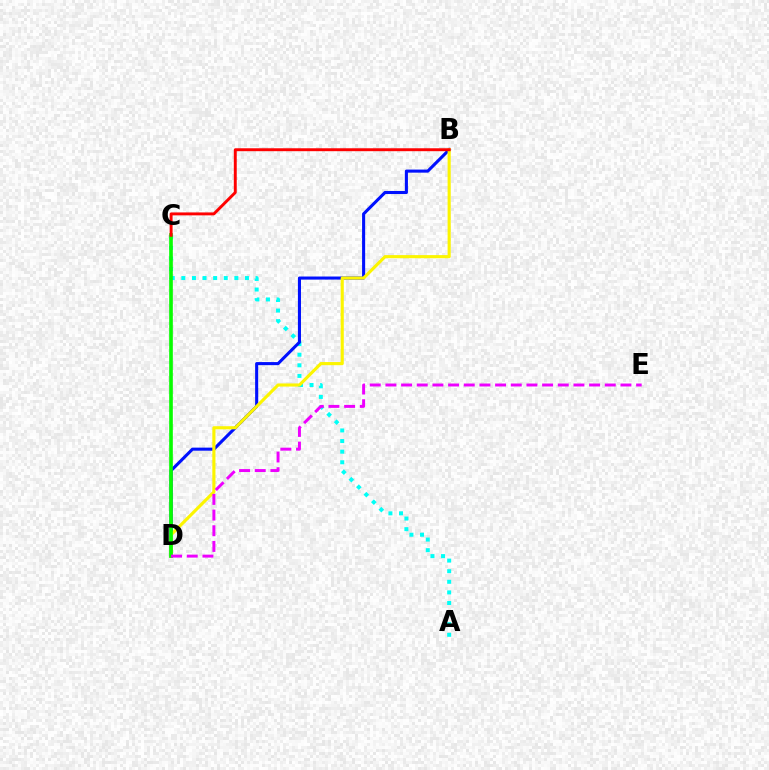{('A', 'C'): [{'color': '#00fff6', 'line_style': 'dotted', 'thickness': 2.88}], ('B', 'D'): [{'color': '#0010ff', 'line_style': 'solid', 'thickness': 2.21}, {'color': '#fcf500', 'line_style': 'solid', 'thickness': 2.25}], ('C', 'D'): [{'color': '#08ff00', 'line_style': 'solid', 'thickness': 2.63}], ('D', 'E'): [{'color': '#ee00ff', 'line_style': 'dashed', 'thickness': 2.13}], ('B', 'C'): [{'color': '#ff0000', 'line_style': 'solid', 'thickness': 2.1}]}